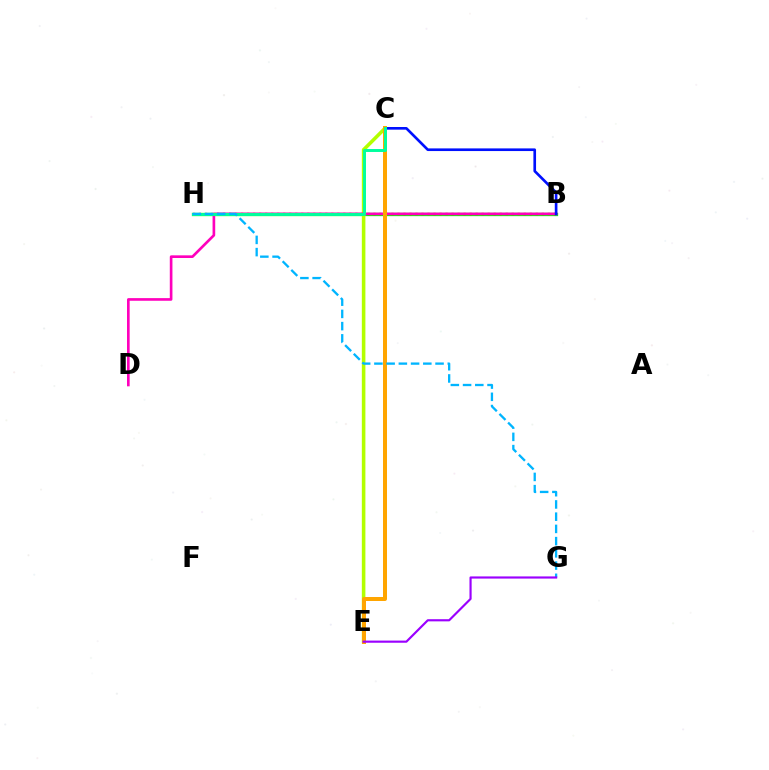{('B', 'H'): [{'color': '#08ff00', 'line_style': 'solid', 'thickness': 2.36}, {'color': '#ff0000', 'line_style': 'dotted', 'thickness': 1.63}], ('C', 'E'): [{'color': '#b3ff00', 'line_style': 'solid', 'thickness': 2.57}, {'color': '#ffa500', 'line_style': 'solid', 'thickness': 2.88}], ('B', 'D'): [{'color': '#ff00bd', 'line_style': 'solid', 'thickness': 1.91}], ('B', 'C'): [{'color': '#0010ff', 'line_style': 'solid', 'thickness': 1.91}], ('C', 'H'): [{'color': '#00ff9d', 'line_style': 'solid', 'thickness': 2.13}], ('G', 'H'): [{'color': '#00b5ff', 'line_style': 'dashed', 'thickness': 1.66}], ('E', 'G'): [{'color': '#9b00ff', 'line_style': 'solid', 'thickness': 1.56}]}